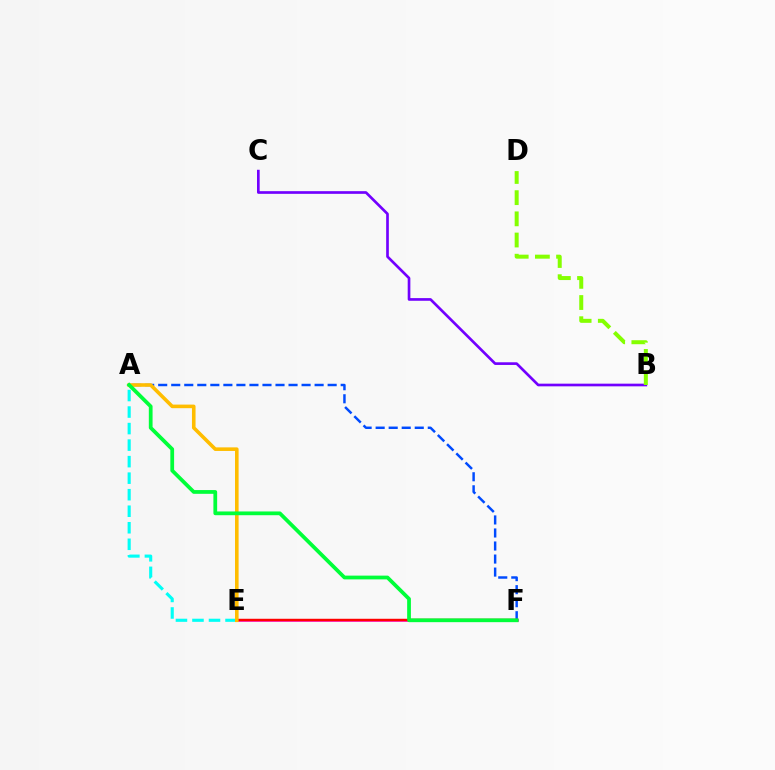{('E', 'F'): [{'color': '#ff00cf', 'line_style': 'solid', 'thickness': 1.81}, {'color': '#ff0000', 'line_style': 'solid', 'thickness': 1.76}], ('A', 'E'): [{'color': '#00fff6', 'line_style': 'dashed', 'thickness': 2.25}, {'color': '#ffbd00', 'line_style': 'solid', 'thickness': 2.59}], ('A', 'F'): [{'color': '#004bff', 'line_style': 'dashed', 'thickness': 1.77}, {'color': '#00ff39', 'line_style': 'solid', 'thickness': 2.7}], ('B', 'C'): [{'color': '#7200ff', 'line_style': 'solid', 'thickness': 1.92}], ('B', 'D'): [{'color': '#84ff00', 'line_style': 'dashed', 'thickness': 2.88}]}